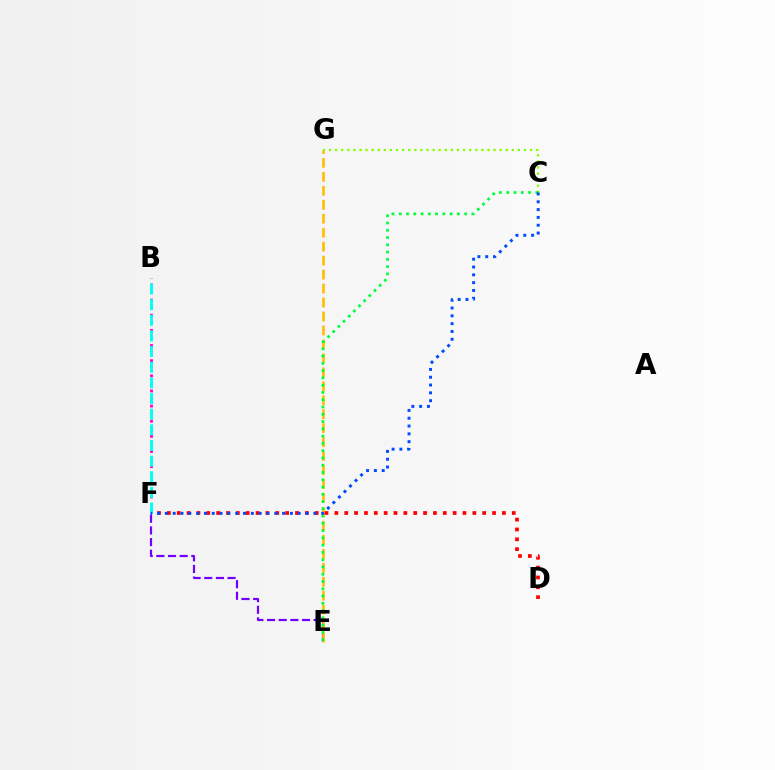{('E', 'F'): [{'color': '#7200ff', 'line_style': 'dashed', 'thickness': 1.58}], ('E', 'G'): [{'color': '#ffbd00', 'line_style': 'dashed', 'thickness': 1.9}], ('B', 'F'): [{'color': '#ff00cf', 'line_style': 'dotted', 'thickness': 2.06}, {'color': '#00fff6', 'line_style': 'dashed', 'thickness': 2.13}], ('D', 'F'): [{'color': '#ff0000', 'line_style': 'dotted', 'thickness': 2.68}], ('C', 'G'): [{'color': '#84ff00', 'line_style': 'dotted', 'thickness': 1.66}], ('C', 'E'): [{'color': '#00ff39', 'line_style': 'dotted', 'thickness': 1.98}], ('C', 'F'): [{'color': '#004bff', 'line_style': 'dotted', 'thickness': 2.12}]}